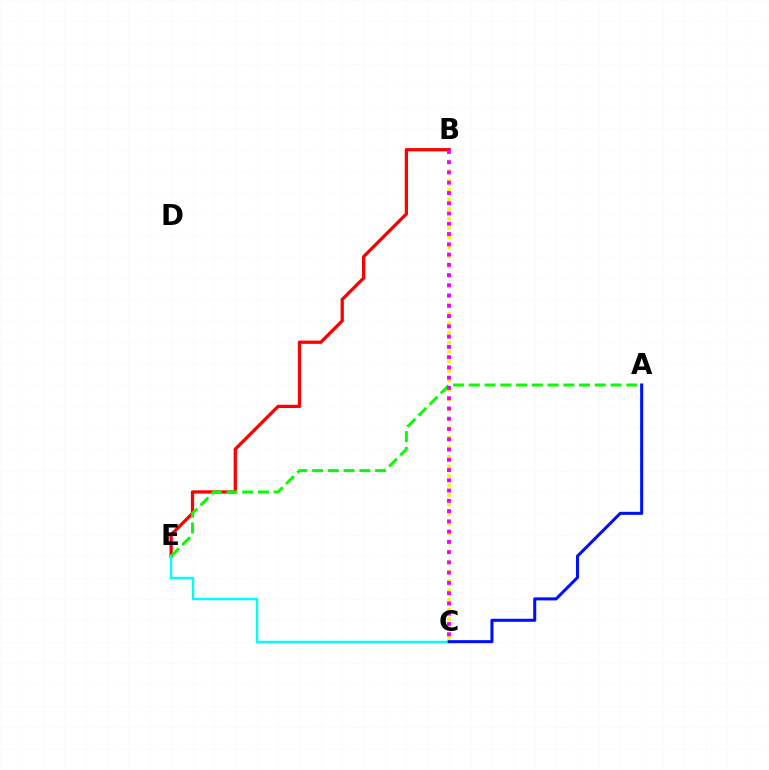{('B', 'E'): [{'color': '#ff0000', 'line_style': 'solid', 'thickness': 2.36}], ('C', 'E'): [{'color': '#00fff6', 'line_style': 'solid', 'thickness': 1.73}], ('A', 'E'): [{'color': '#08ff00', 'line_style': 'dashed', 'thickness': 2.14}], ('A', 'C'): [{'color': '#0010ff', 'line_style': 'solid', 'thickness': 2.19}], ('B', 'C'): [{'color': '#fcf500', 'line_style': 'dotted', 'thickness': 2.59}, {'color': '#ee00ff', 'line_style': 'dotted', 'thickness': 2.79}]}